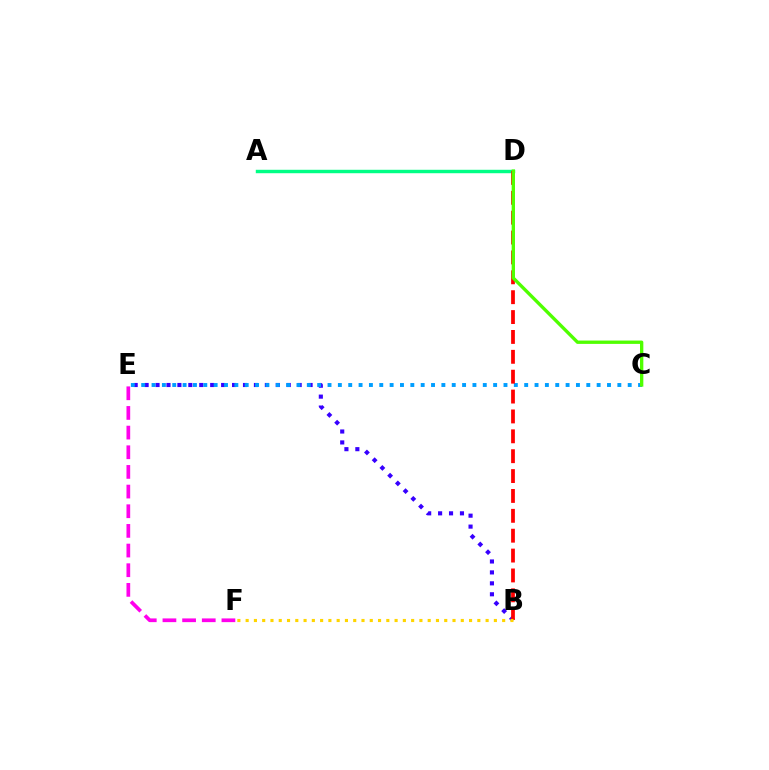{('E', 'F'): [{'color': '#ff00ed', 'line_style': 'dashed', 'thickness': 2.67}], ('B', 'E'): [{'color': '#3700ff', 'line_style': 'dotted', 'thickness': 2.97}], ('C', 'E'): [{'color': '#009eff', 'line_style': 'dotted', 'thickness': 2.81}], ('A', 'D'): [{'color': '#00ff86', 'line_style': 'solid', 'thickness': 2.47}], ('B', 'D'): [{'color': '#ff0000', 'line_style': 'dashed', 'thickness': 2.7}], ('C', 'D'): [{'color': '#4fff00', 'line_style': 'solid', 'thickness': 2.4}], ('B', 'F'): [{'color': '#ffd500', 'line_style': 'dotted', 'thickness': 2.25}]}